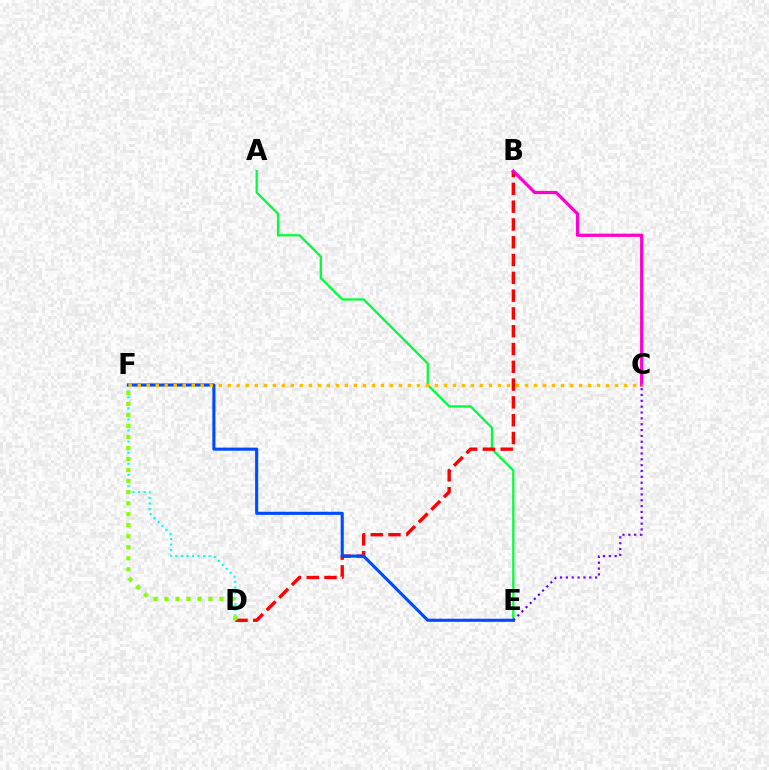{('A', 'E'): [{'color': '#00ff39', 'line_style': 'solid', 'thickness': 1.63}], ('B', 'D'): [{'color': '#ff0000', 'line_style': 'dashed', 'thickness': 2.42}], ('D', 'F'): [{'color': '#00fff6', 'line_style': 'dotted', 'thickness': 1.51}, {'color': '#84ff00', 'line_style': 'dotted', 'thickness': 2.99}], ('E', 'F'): [{'color': '#004bff', 'line_style': 'solid', 'thickness': 2.24}], ('B', 'C'): [{'color': '#ff00cf', 'line_style': 'solid', 'thickness': 2.31}], ('C', 'E'): [{'color': '#7200ff', 'line_style': 'dotted', 'thickness': 1.59}], ('C', 'F'): [{'color': '#ffbd00', 'line_style': 'dotted', 'thickness': 2.45}]}